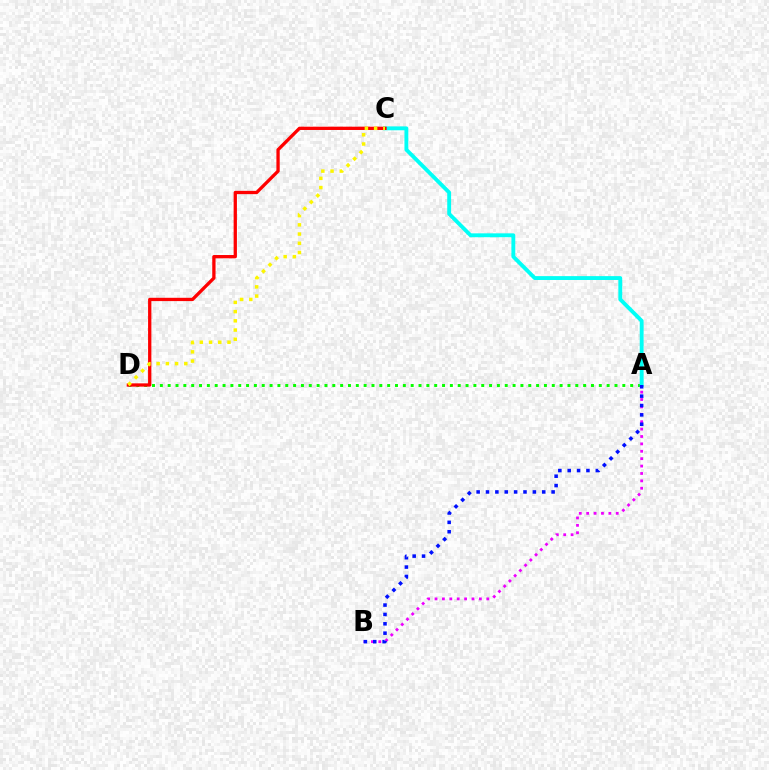{('A', 'B'): [{'color': '#ee00ff', 'line_style': 'dotted', 'thickness': 2.01}, {'color': '#0010ff', 'line_style': 'dotted', 'thickness': 2.55}], ('A', 'D'): [{'color': '#08ff00', 'line_style': 'dotted', 'thickness': 2.13}], ('A', 'C'): [{'color': '#00fff6', 'line_style': 'solid', 'thickness': 2.79}], ('C', 'D'): [{'color': '#ff0000', 'line_style': 'solid', 'thickness': 2.37}, {'color': '#fcf500', 'line_style': 'dotted', 'thickness': 2.51}]}